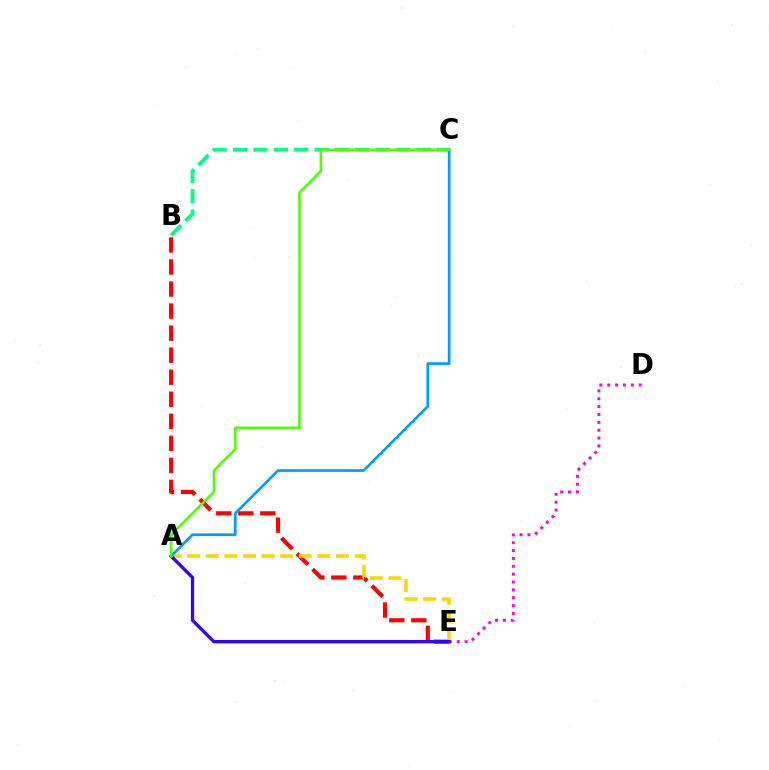{('B', 'C'): [{'color': '#00ff86', 'line_style': 'dashed', 'thickness': 2.77}], ('B', 'E'): [{'color': '#ff0000', 'line_style': 'dashed', 'thickness': 2.99}], ('D', 'E'): [{'color': '#ff00ed', 'line_style': 'dotted', 'thickness': 2.14}], ('A', 'E'): [{'color': '#ffd500', 'line_style': 'dashed', 'thickness': 2.53}, {'color': '#3700ff', 'line_style': 'solid', 'thickness': 2.37}], ('A', 'C'): [{'color': '#009eff', 'line_style': 'solid', 'thickness': 1.96}, {'color': '#4fff00', 'line_style': 'solid', 'thickness': 1.82}]}